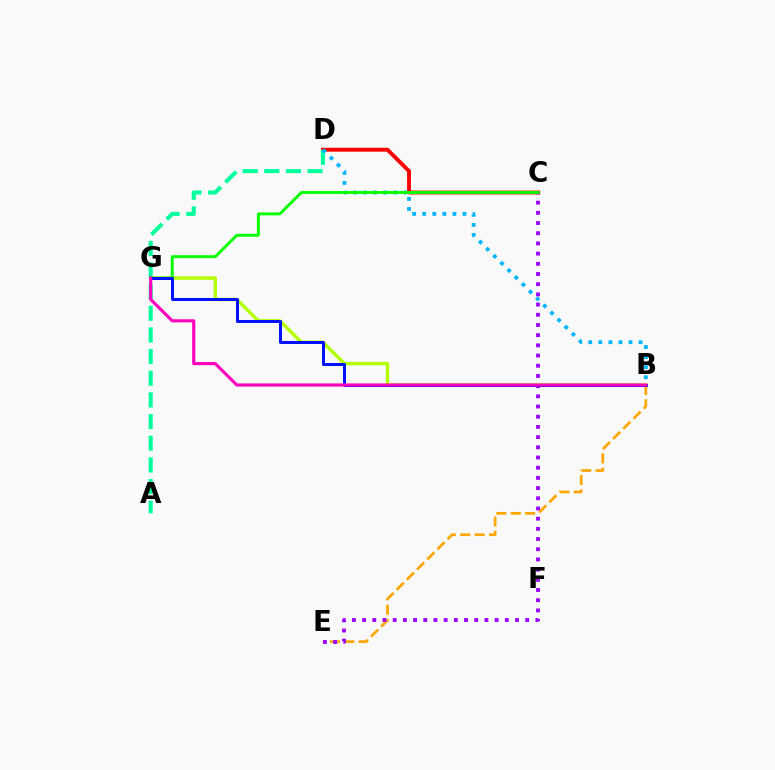{('B', 'G'): [{'color': '#b3ff00', 'line_style': 'solid', 'thickness': 2.47}, {'color': '#0010ff', 'line_style': 'solid', 'thickness': 2.15}, {'color': '#ff00bd', 'line_style': 'solid', 'thickness': 2.25}], ('B', 'E'): [{'color': '#ffa500', 'line_style': 'dashed', 'thickness': 1.95}], ('C', 'D'): [{'color': '#ff0000', 'line_style': 'solid', 'thickness': 2.8}], ('A', 'D'): [{'color': '#00ff9d', 'line_style': 'dashed', 'thickness': 2.94}], ('B', 'D'): [{'color': '#00b5ff', 'line_style': 'dotted', 'thickness': 2.74}], ('C', 'E'): [{'color': '#9b00ff', 'line_style': 'dotted', 'thickness': 2.77}], ('C', 'G'): [{'color': '#08ff00', 'line_style': 'solid', 'thickness': 2.1}]}